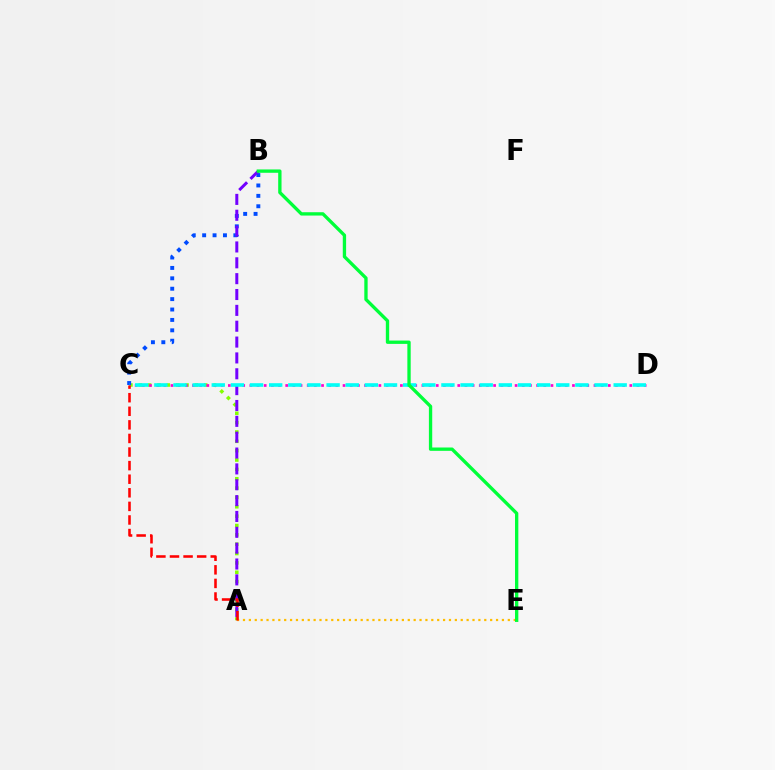{('A', 'C'): [{'color': '#84ff00', 'line_style': 'dotted', 'thickness': 2.54}, {'color': '#ff0000', 'line_style': 'dashed', 'thickness': 1.85}], ('C', 'D'): [{'color': '#ff00cf', 'line_style': 'dotted', 'thickness': 1.95}, {'color': '#00fff6', 'line_style': 'dashed', 'thickness': 2.6}], ('A', 'E'): [{'color': '#ffbd00', 'line_style': 'dotted', 'thickness': 1.6}], ('B', 'C'): [{'color': '#004bff', 'line_style': 'dotted', 'thickness': 2.83}], ('A', 'B'): [{'color': '#7200ff', 'line_style': 'dashed', 'thickness': 2.15}], ('B', 'E'): [{'color': '#00ff39', 'line_style': 'solid', 'thickness': 2.4}]}